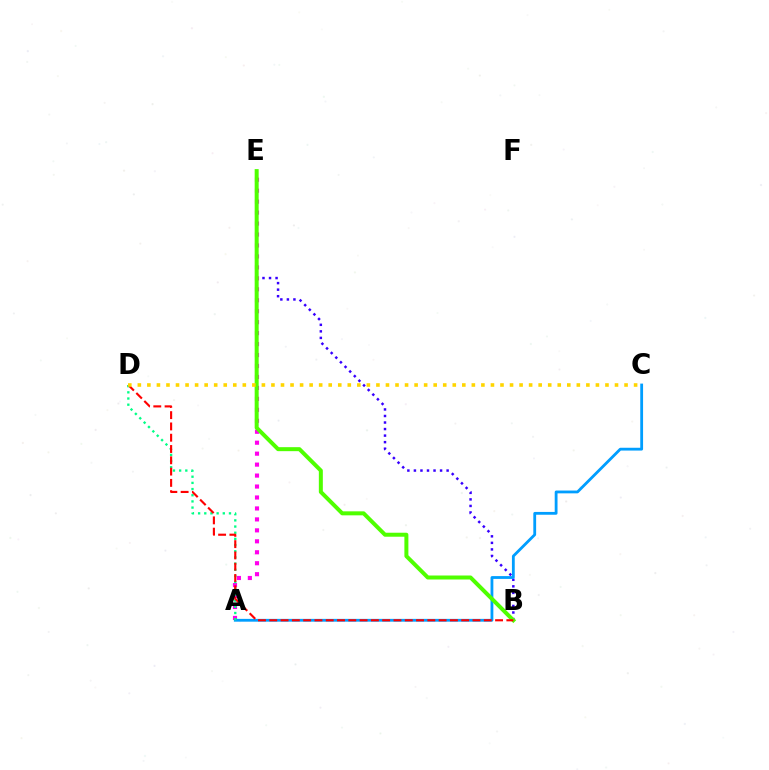{('B', 'E'): [{'color': '#3700ff', 'line_style': 'dotted', 'thickness': 1.78}, {'color': '#4fff00', 'line_style': 'solid', 'thickness': 2.88}], ('A', 'E'): [{'color': '#ff00ed', 'line_style': 'dotted', 'thickness': 2.98}], ('A', 'C'): [{'color': '#009eff', 'line_style': 'solid', 'thickness': 2.02}], ('A', 'D'): [{'color': '#00ff86', 'line_style': 'dotted', 'thickness': 1.68}], ('B', 'D'): [{'color': '#ff0000', 'line_style': 'dashed', 'thickness': 1.53}], ('C', 'D'): [{'color': '#ffd500', 'line_style': 'dotted', 'thickness': 2.59}]}